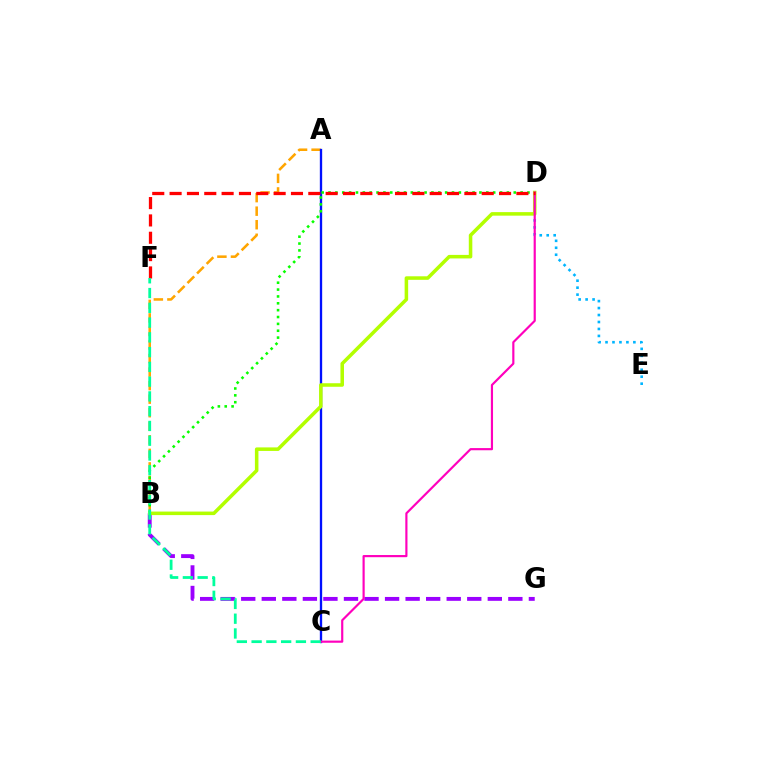{('A', 'B'): [{'color': '#ffa500', 'line_style': 'dashed', 'thickness': 1.84}], ('D', 'E'): [{'color': '#00b5ff', 'line_style': 'dotted', 'thickness': 1.89}], ('A', 'C'): [{'color': '#0010ff', 'line_style': 'solid', 'thickness': 1.68}], ('B', 'G'): [{'color': '#9b00ff', 'line_style': 'dashed', 'thickness': 2.79}], ('B', 'D'): [{'color': '#08ff00', 'line_style': 'dotted', 'thickness': 1.86}, {'color': '#b3ff00', 'line_style': 'solid', 'thickness': 2.54}], ('C', 'D'): [{'color': '#ff00bd', 'line_style': 'solid', 'thickness': 1.56}], ('D', 'F'): [{'color': '#ff0000', 'line_style': 'dashed', 'thickness': 2.36}], ('C', 'F'): [{'color': '#00ff9d', 'line_style': 'dashed', 'thickness': 2.01}]}